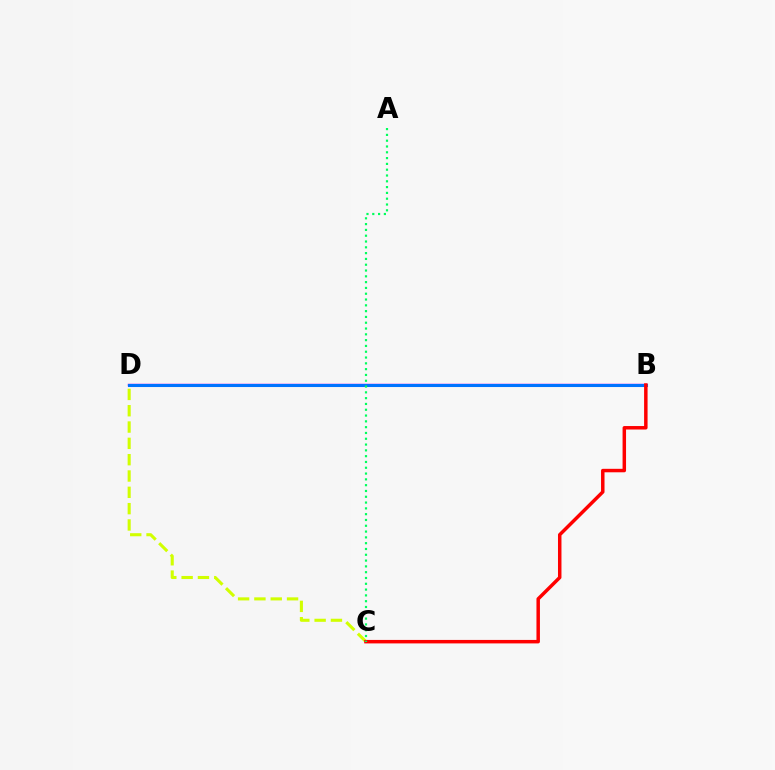{('B', 'D'): [{'color': '#b900ff', 'line_style': 'solid', 'thickness': 1.74}, {'color': '#0074ff', 'line_style': 'solid', 'thickness': 2.2}], ('C', 'D'): [{'color': '#d1ff00', 'line_style': 'dashed', 'thickness': 2.22}], ('B', 'C'): [{'color': '#ff0000', 'line_style': 'solid', 'thickness': 2.5}], ('A', 'C'): [{'color': '#00ff5c', 'line_style': 'dotted', 'thickness': 1.58}]}